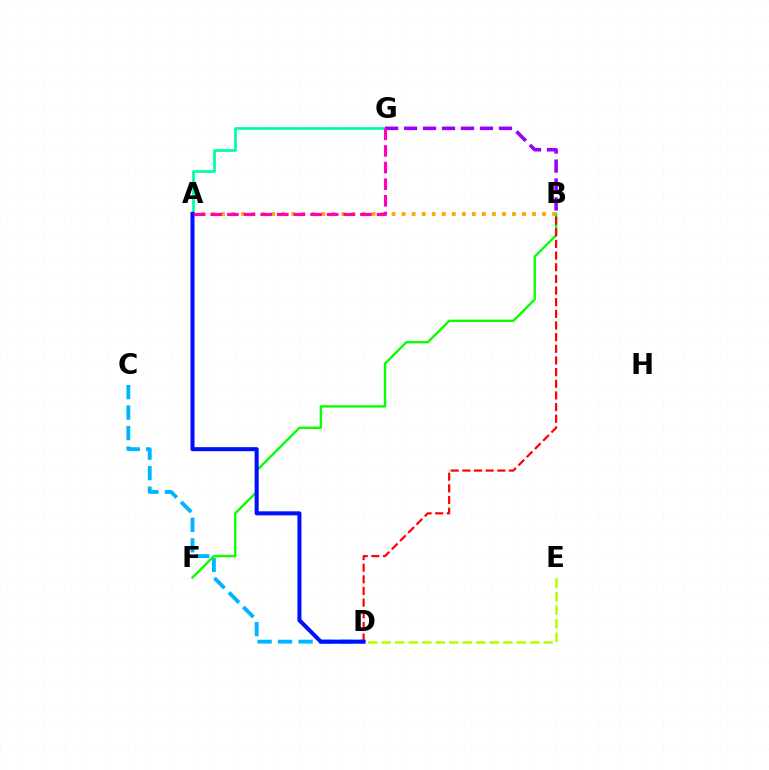{('C', 'D'): [{'color': '#00b5ff', 'line_style': 'dashed', 'thickness': 2.78}], ('B', 'F'): [{'color': '#08ff00', 'line_style': 'solid', 'thickness': 1.71}], ('A', 'G'): [{'color': '#00ff9d', 'line_style': 'solid', 'thickness': 1.96}, {'color': '#ff00bd', 'line_style': 'dashed', 'thickness': 2.26}], ('D', 'E'): [{'color': '#b3ff00', 'line_style': 'dashed', 'thickness': 1.83}], ('B', 'D'): [{'color': '#ff0000', 'line_style': 'dashed', 'thickness': 1.58}], ('A', 'B'): [{'color': '#ffa500', 'line_style': 'dotted', 'thickness': 2.73}], ('A', 'D'): [{'color': '#0010ff', 'line_style': 'solid', 'thickness': 2.91}], ('B', 'G'): [{'color': '#9b00ff', 'line_style': 'dashed', 'thickness': 2.58}]}